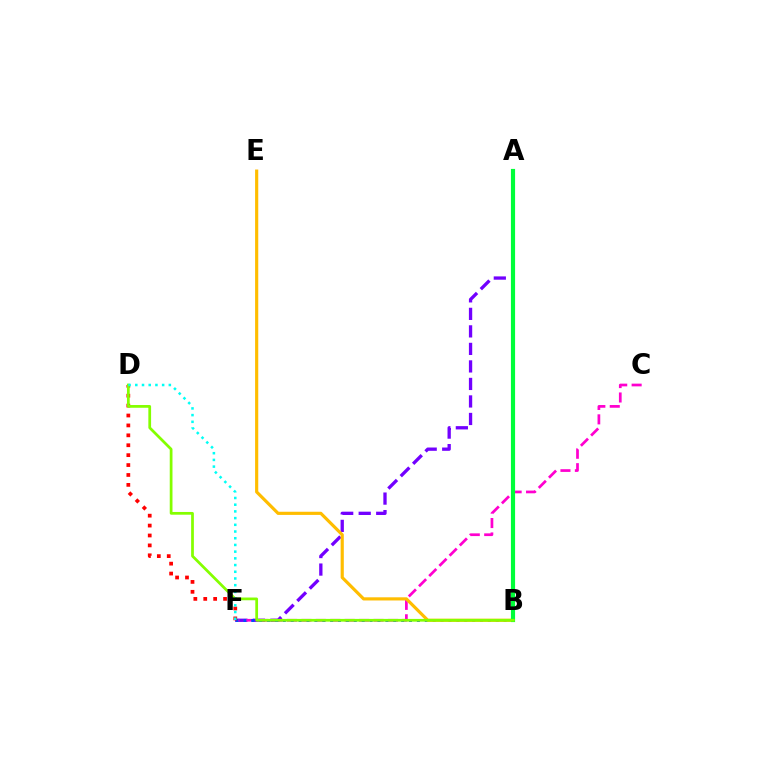{('A', 'F'): [{'color': '#7200ff', 'line_style': 'dashed', 'thickness': 2.38}], ('C', 'F'): [{'color': '#ff00cf', 'line_style': 'dashed', 'thickness': 1.96}], ('B', 'F'): [{'color': '#004bff', 'line_style': 'dotted', 'thickness': 2.14}], ('D', 'F'): [{'color': '#ff0000', 'line_style': 'dotted', 'thickness': 2.69}, {'color': '#00fff6', 'line_style': 'dotted', 'thickness': 1.82}], ('B', 'E'): [{'color': '#ffbd00', 'line_style': 'solid', 'thickness': 2.28}], ('A', 'B'): [{'color': '#00ff39', 'line_style': 'solid', 'thickness': 3.0}], ('B', 'D'): [{'color': '#84ff00', 'line_style': 'solid', 'thickness': 1.97}]}